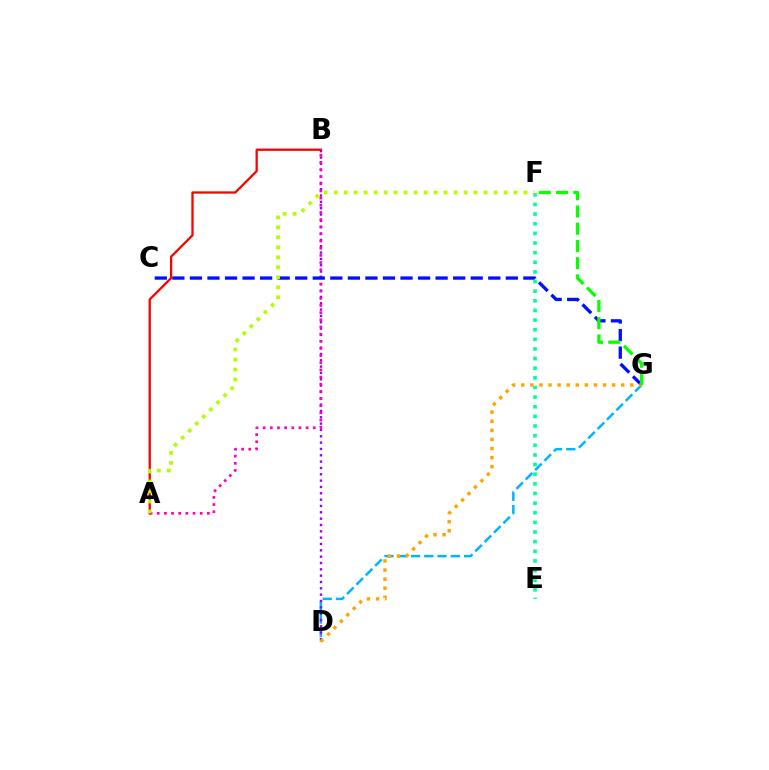{('D', 'G'): [{'color': '#00b5ff', 'line_style': 'dashed', 'thickness': 1.8}, {'color': '#ffa500', 'line_style': 'dotted', 'thickness': 2.47}], ('B', 'D'): [{'color': '#9b00ff', 'line_style': 'dotted', 'thickness': 1.72}], ('A', 'B'): [{'color': '#ff00bd', 'line_style': 'dotted', 'thickness': 1.94}, {'color': '#ff0000', 'line_style': 'solid', 'thickness': 1.65}], ('C', 'G'): [{'color': '#0010ff', 'line_style': 'dashed', 'thickness': 2.38}], ('E', 'F'): [{'color': '#00ff9d', 'line_style': 'dotted', 'thickness': 2.62}], ('A', 'F'): [{'color': '#b3ff00', 'line_style': 'dotted', 'thickness': 2.72}], ('F', 'G'): [{'color': '#08ff00', 'line_style': 'dashed', 'thickness': 2.34}]}